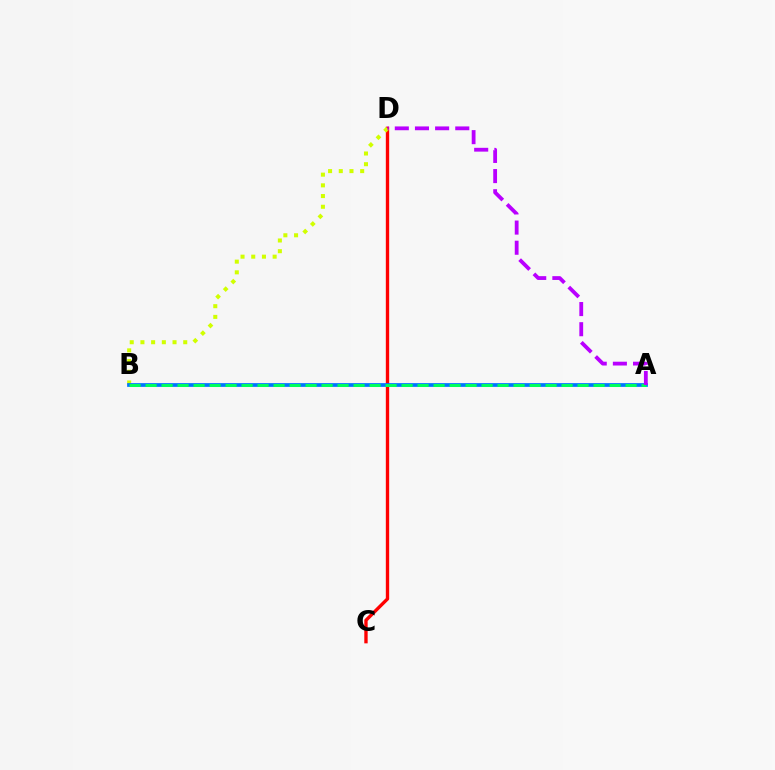{('C', 'D'): [{'color': '#ff0000', 'line_style': 'solid', 'thickness': 2.41}], ('B', 'D'): [{'color': '#d1ff00', 'line_style': 'dotted', 'thickness': 2.91}], ('A', 'B'): [{'color': '#0074ff', 'line_style': 'solid', 'thickness': 2.68}, {'color': '#00ff5c', 'line_style': 'dashed', 'thickness': 2.17}], ('A', 'D'): [{'color': '#b900ff', 'line_style': 'dashed', 'thickness': 2.74}]}